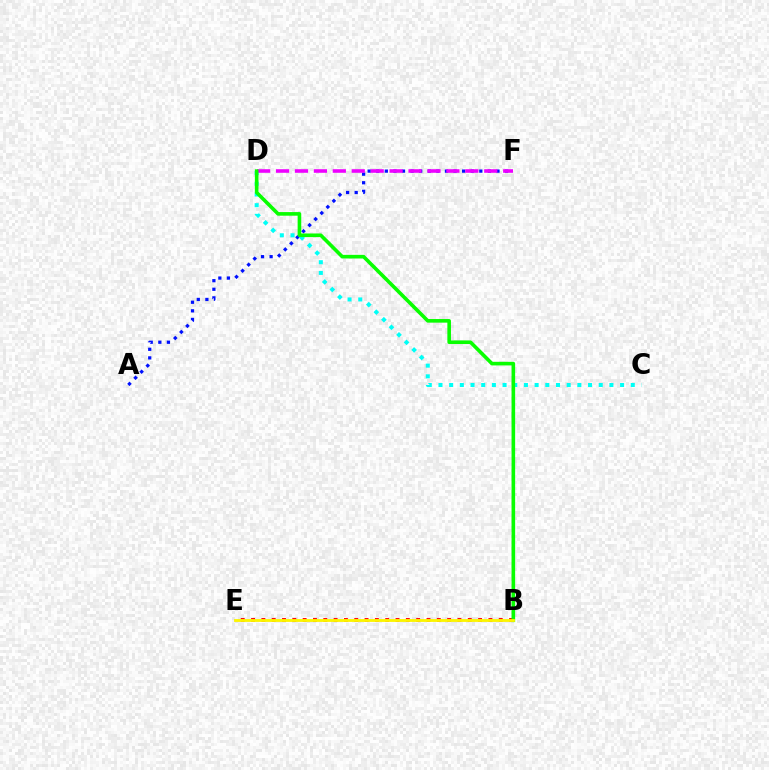{('A', 'F'): [{'color': '#0010ff', 'line_style': 'dotted', 'thickness': 2.33}], ('C', 'D'): [{'color': '#00fff6', 'line_style': 'dotted', 'thickness': 2.9}], ('D', 'F'): [{'color': '#ee00ff', 'line_style': 'dashed', 'thickness': 2.57}], ('B', 'E'): [{'color': '#ff0000', 'line_style': 'dotted', 'thickness': 2.8}, {'color': '#fcf500', 'line_style': 'solid', 'thickness': 2.03}], ('B', 'D'): [{'color': '#08ff00', 'line_style': 'solid', 'thickness': 2.6}]}